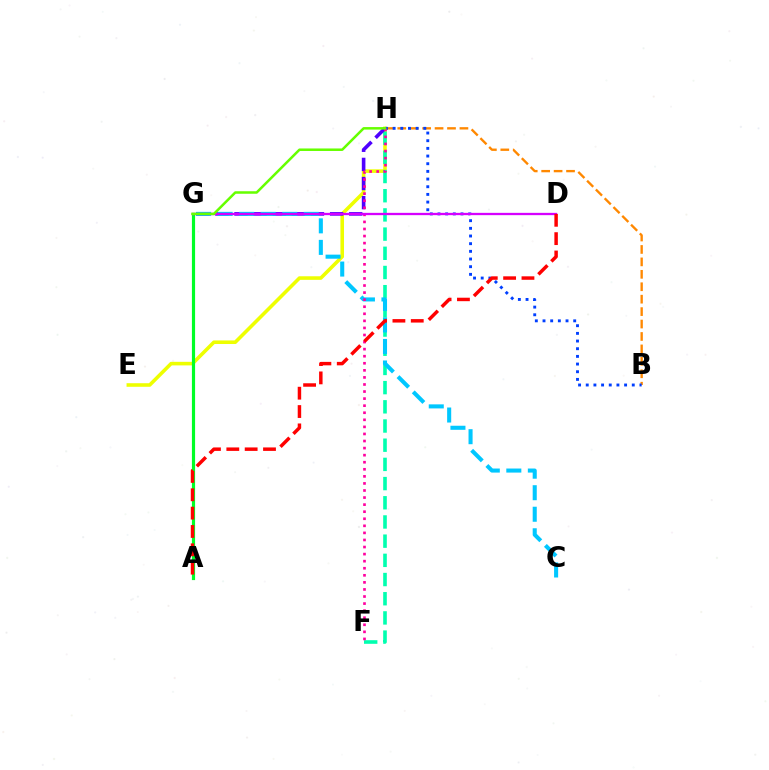{('E', 'H'): [{'color': '#eeff00', 'line_style': 'solid', 'thickness': 2.58}], ('F', 'H'): [{'color': '#00ffaf', 'line_style': 'dashed', 'thickness': 2.61}, {'color': '#ff00a0', 'line_style': 'dotted', 'thickness': 1.92}], ('G', 'H'): [{'color': '#4f00ff', 'line_style': 'dashed', 'thickness': 2.6}, {'color': '#66ff00', 'line_style': 'solid', 'thickness': 1.81}], ('B', 'H'): [{'color': '#ff8800', 'line_style': 'dashed', 'thickness': 1.69}, {'color': '#003fff', 'line_style': 'dotted', 'thickness': 2.08}], ('C', 'G'): [{'color': '#00c7ff', 'line_style': 'dashed', 'thickness': 2.93}], ('A', 'G'): [{'color': '#00ff27', 'line_style': 'solid', 'thickness': 2.29}], ('D', 'G'): [{'color': '#d600ff', 'line_style': 'solid', 'thickness': 1.65}], ('A', 'D'): [{'color': '#ff0000', 'line_style': 'dashed', 'thickness': 2.49}]}